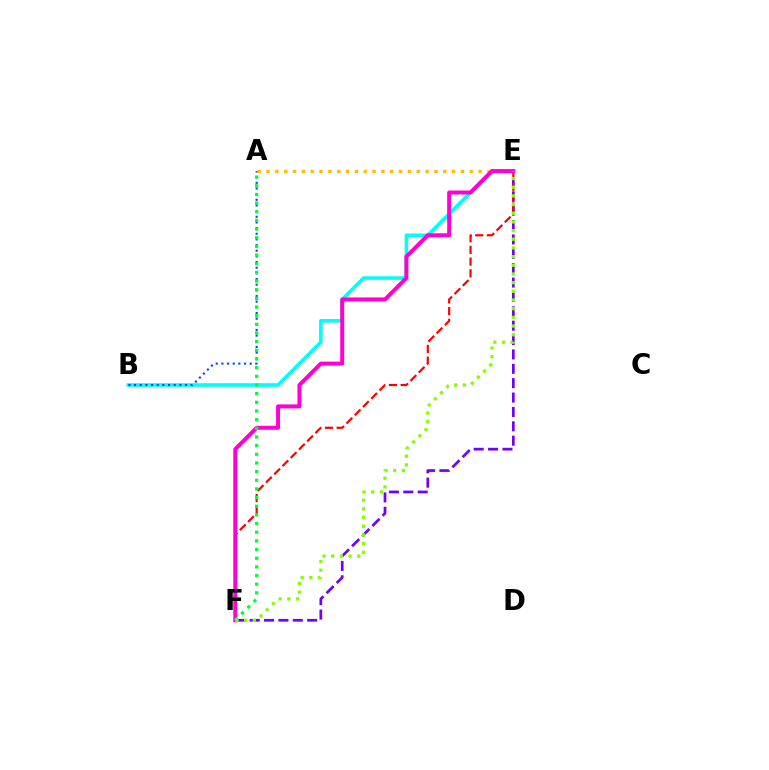{('E', 'F'): [{'color': '#7200ff', 'line_style': 'dashed', 'thickness': 1.95}, {'color': '#ff0000', 'line_style': 'dashed', 'thickness': 1.59}, {'color': '#ff00cf', 'line_style': 'solid', 'thickness': 2.87}, {'color': '#84ff00', 'line_style': 'dotted', 'thickness': 2.36}], ('B', 'E'): [{'color': '#00fff6', 'line_style': 'solid', 'thickness': 2.59}], ('A', 'B'): [{'color': '#004bff', 'line_style': 'dotted', 'thickness': 1.54}], ('A', 'E'): [{'color': '#ffbd00', 'line_style': 'dotted', 'thickness': 2.4}], ('A', 'F'): [{'color': '#00ff39', 'line_style': 'dotted', 'thickness': 2.35}]}